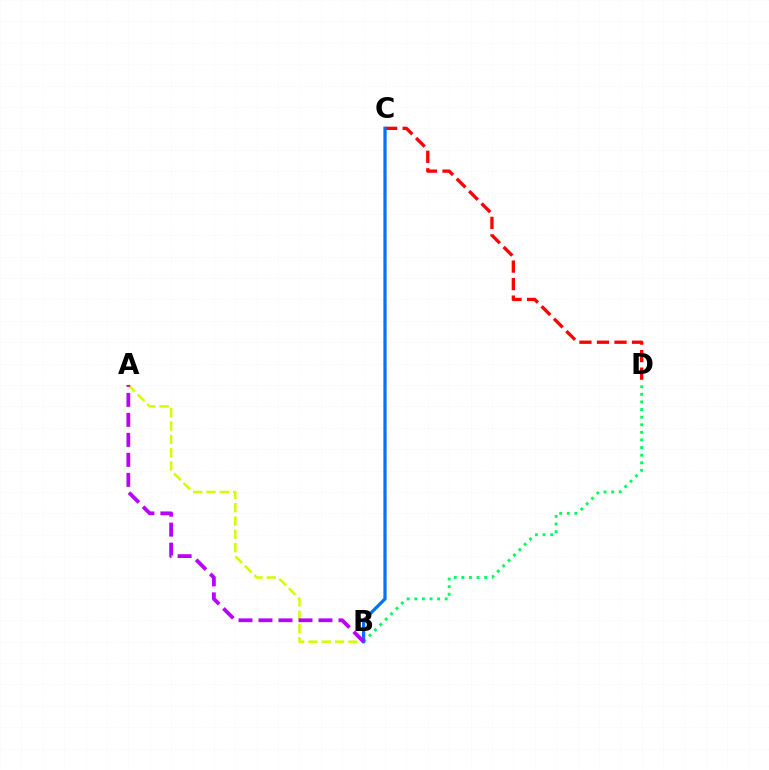{('A', 'B'): [{'color': '#d1ff00', 'line_style': 'dashed', 'thickness': 1.81}, {'color': '#b900ff', 'line_style': 'dashed', 'thickness': 2.72}], ('C', 'D'): [{'color': '#ff0000', 'line_style': 'dashed', 'thickness': 2.38}], ('B', 'D'): [{'color': '#00ff5c', 'line_style': 'dotted', 'thickness': 2.07}], ('B', 'C'): [{'color': '#0074ff', 'line_style': 'solid', 'thickness': 2.34}]}